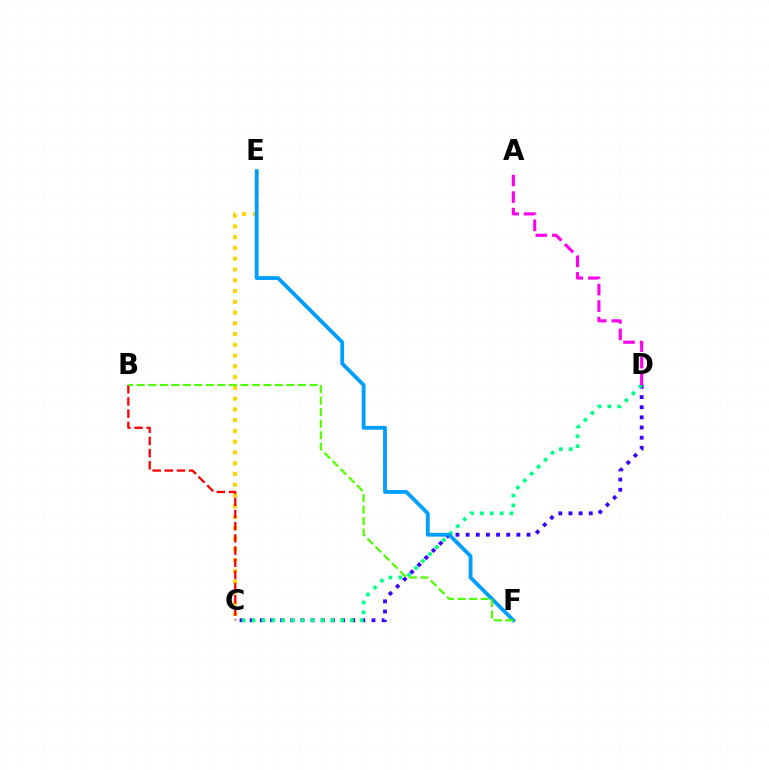{('C', 'E'): [{'color': '#ffd500', 'line_style': 'dotted', 'thickness': 2.93}], ('C', 'D'): [{'color': '#3700ff', 'line_style': 'dotted', 'thickness': 2.76}, {'color': '#00ff86', 'line_style': 'dotted', 'thickness': 2.67}], ('A', 'D'): [{'color': '#ff00ed', 'line_style': 'dashed', 'thickness': 2.25}], ('E', 'F'): [{'color': '#009eff', 'line_style': 'solid', 'thickness': 2.75}], ('B', 'C'): [{'color': '#ff0000', 'line_style': 'dashed', 'thickness': 1.65}], ('B', 'F'): [{'color': '#4fff00', 'line_style': 'dashed', 'thickness': 1.56}]}